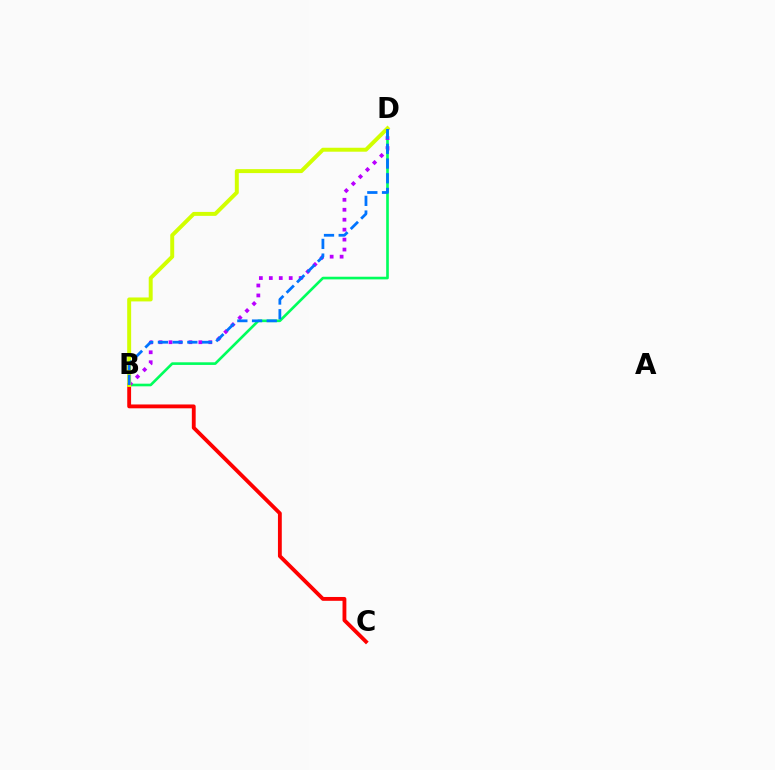{('B', 'D'): [{'color': '#00ff5c', 'line_style': 'solid', 'thickness': 1.9}, {'color': '#b900ff', 'line_style': 'dotted', 'thickness': 2.7}, {'color': '#d1ff00', 'line_style': 'solid', 'thickness': 2.85}, {'color': '#0074ff', 'line_style': 'dashed', 'thickness': 2.0}], ('B', 'C'): [{'color': '#ff0000', 'line_style': 'solid', 'thickness': 2.76}]}